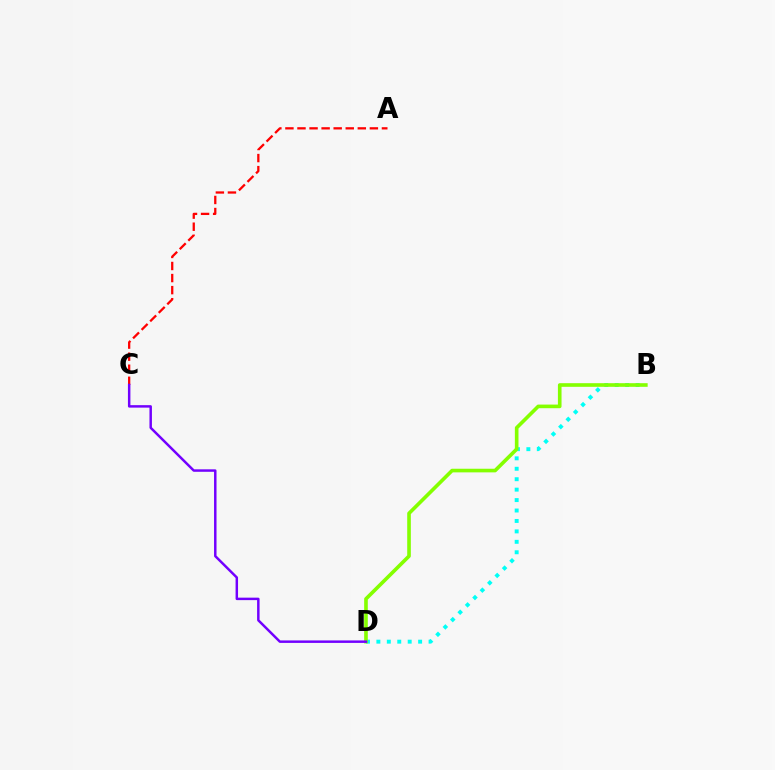{('A', 'C'): [{'color': '#ff0000', 'line_style': 'dashed', 'thickness': 1.64}], ('B', 'D'): [{'color': '#00fff6', 'line_style': 'dotted', 'thickness': 2.84}, {'color': '#84ff00', 'line_style': 'solid', 'thickness': 2.61}], ('C', 'D'): [{'color': '#7200ff', 'line_style': 'solid', 'thickness': 1.78}]}